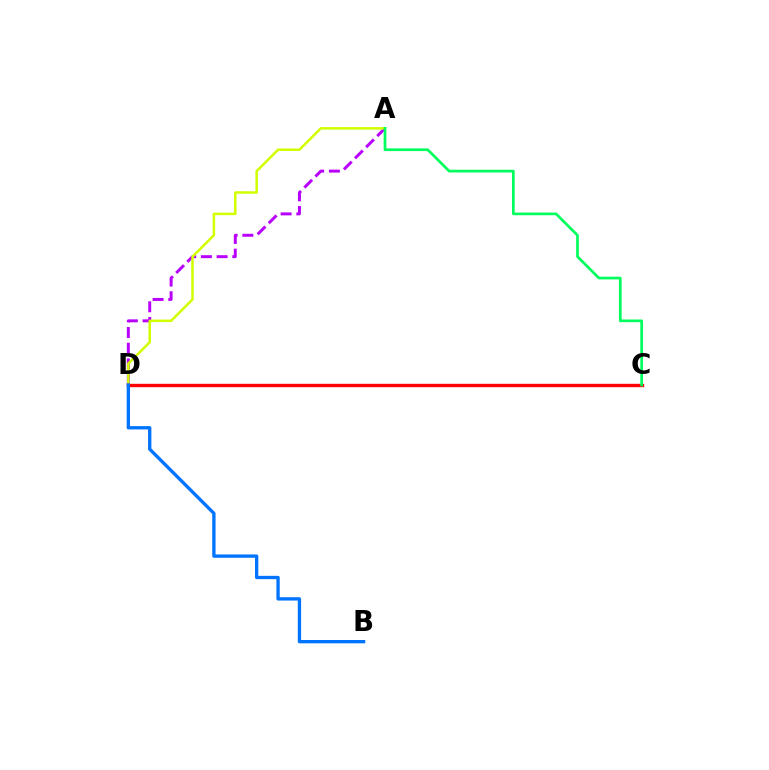{('A', 'D'): [{'color': '#b900ff', 'line_style': 'dashed', 'thickness': 2.13}, {'color': '#d1ff00', 'line_style': 'solid', 'thickness': 1.81}], ('C', 'D'): [{'color': '#ff0000', 'line_style': 'solid', 'thickness': 2.42}], ('A', 'C'): [{'color': '#00ff5c', 'line_style': 'solid', 'thickness': 1.94}], ('B', 'D'): [{'color': '#0074ff', 'line_style': 'solid', 'thickness': 2.39}]}